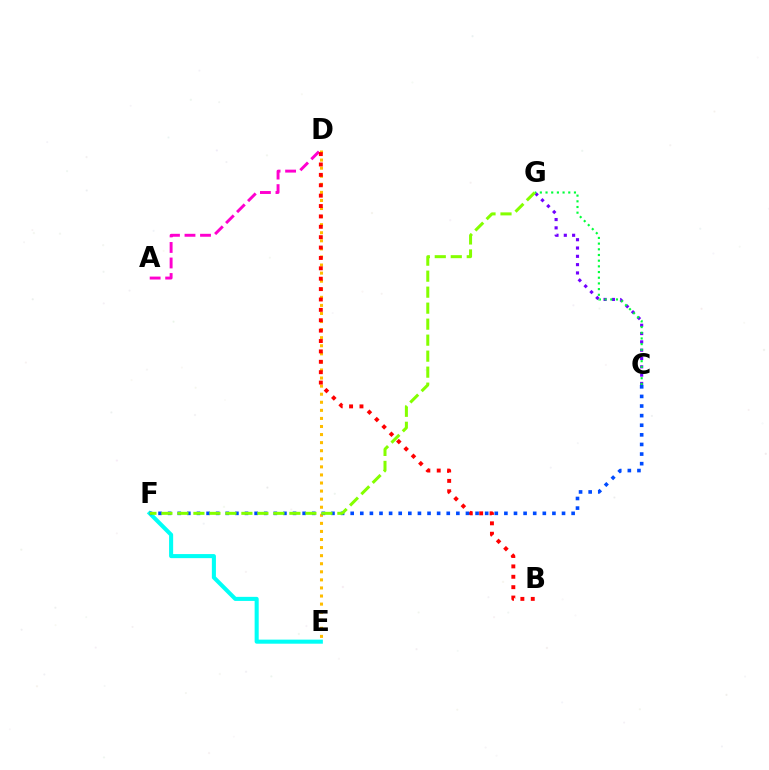{('C', 'G'): [{'color': '#7200ff', 'line_style': 'dotted', 'thickness': 2.26}, {'color': '#00ff39', 'line_style': 'dotted', 'thickness': 1.54}], ('A', 'D'): [{'color': '#ff00cf', 'line_style': 'dashed', 'thickness': 2.11}], ('D', 'E'): [{'color': '#ffbd00', 'line_style': 'dotted', 'thickness': 2.19}], ('B', 'D'): [{'color': '#ff0000', 'line_style': 'dotted', 'thickness': 2.82}], ('E', 'F'): [{'color': '#00fff6', 'line_style': 'solid', 'thickness': 2.93}], ('C', 'F'): [{'color': '#004bff', 'line_style': 'dotted', 'thickness': 2.61}], ('F', 'G'): [{'color': '#84ff00', 'line_style': 'dashed', 'thickness': 2.17}]}